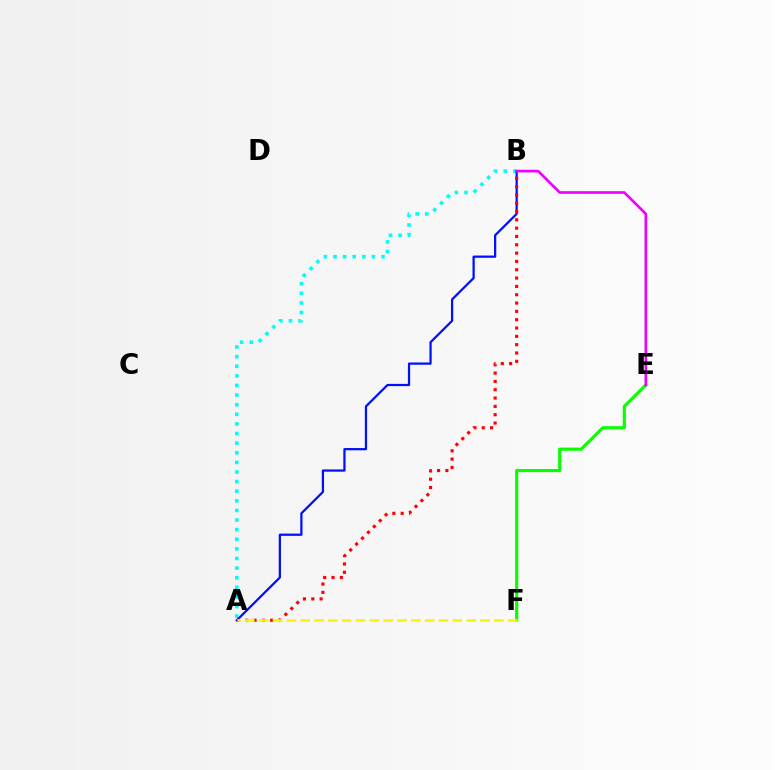{('A', 'B'): [{'color': '#00fff6', 'line_style': 'dotted', 'thickness': 2.61}, {'color': '#0010ff', 'line_style': 'solid', 'thickness': 1.62}, {'color': '#ff0000', 'line_style': 'dotted', 'thickness': 2.26}], ('E', 'F'): [{'color': '#08ff00', 'line_style': 'solid', 'thickness': 2.26}], ('A', 'F'): [{'color': '#fcf500', 'line_style': 'dashed', 'thickness': 1.88}], ('B', 'E'): [{'color': '#ee00ff', 'line_style': 'solid', 'thickness': 1.91}]}